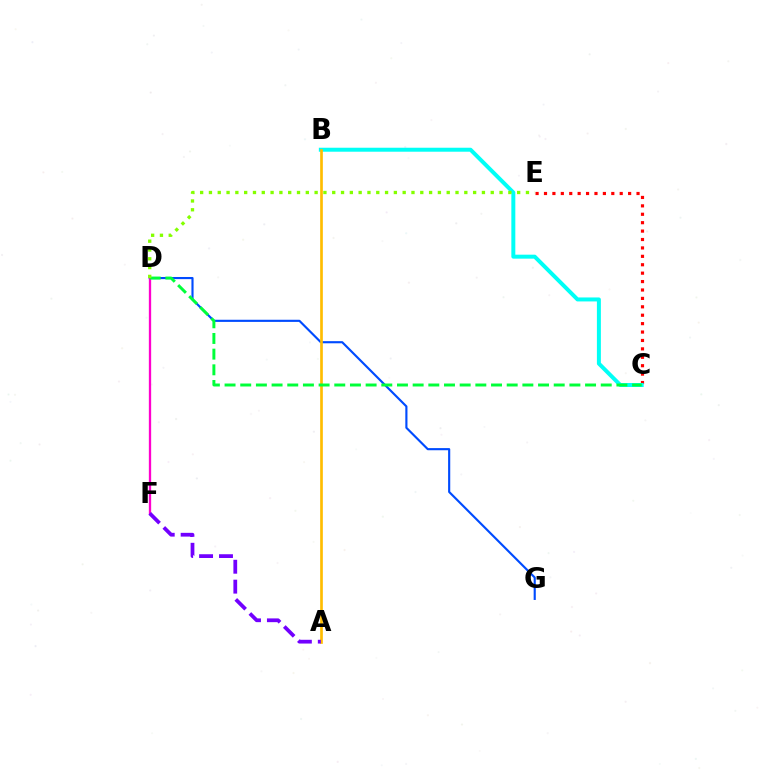{('D', 'G'): [{'color': '#004bff', 'line_style': 'solid', 'thickness': 1.54}], ('C', 'E'): [{'color': '#ff0000', 'line_style': 'dotted', 'thickness': 2.29}], ('B', 'C'): [{'color': '#00fff6', 'line_style': 'solid', 'thickness': 2.86}], ('D', 'F'): [{'color': '#ff00cf', 'line_style': 'solid', 'thickness': 1.67}], ('A', 'B'): [{'color': '#ffbd00', 'line_style': 'solid', 'thickness': 1.93}], ('C', 'D'): [{'color': '#00ff39', 'line_style': 'dashed', 'thickness': 2.13}], ('D', 'E'): [{'color': '#84ff00', 'line_style': 'dotted', 'thickness': 2.39}], ('A', 'F'): [{'color': '#7200ff', 'line_style': 'dashed', 'thickness': 2.71}]}